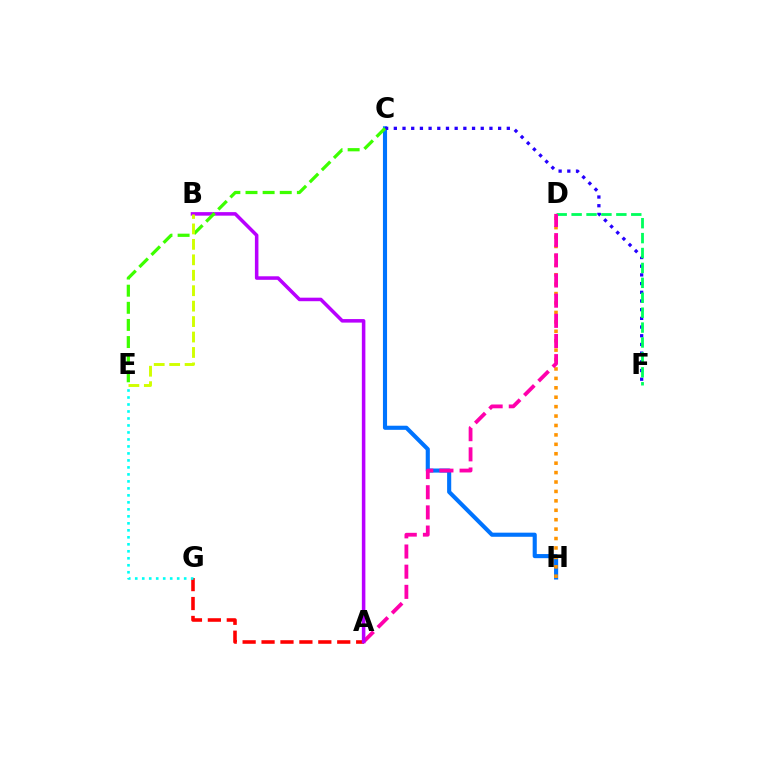{('C', 'H'): [{'color': '#0074ff', 'line_style': 'solid', 'thickness': 2.96}], ('C', 'F'): [{'color': '#2500ff', 'line_style': 'dotted', 'thickness': 2.36}], ('A', 'G'): [{'color': '#ff0000', 'line_style': 'dashed', 'thickness': 2.57}], ('E', 'G'): [{'color': '#00fff6', 'line_style': 'dotted', 'thickness': 1.9}], ('D', 'F'): [{'color': '#00ff5c', 'line_style': 'dashed', 'thickness': 2.03}], ('D', 'H'): [{'color': '#ff9400', 'line_style': 'dotted', 'thickness': 2.56}], ('A', 'D'): [{'color': '#ff00ac', 'line_style': 'dashed', 'thickness': 2.74}], ('A', 'B'): [{'color': '#b900ff', 'line_style': 'solid', 'thickness': 2.54}], ('C', 'E'): [{'color': '#3dff00', 'line_style': 'dashed', 'thickness': 2.33}], ('B', 'E'): [{'color': '#d1ff00', 'line_style': 'dashed', 'thickness': 2.1}]}